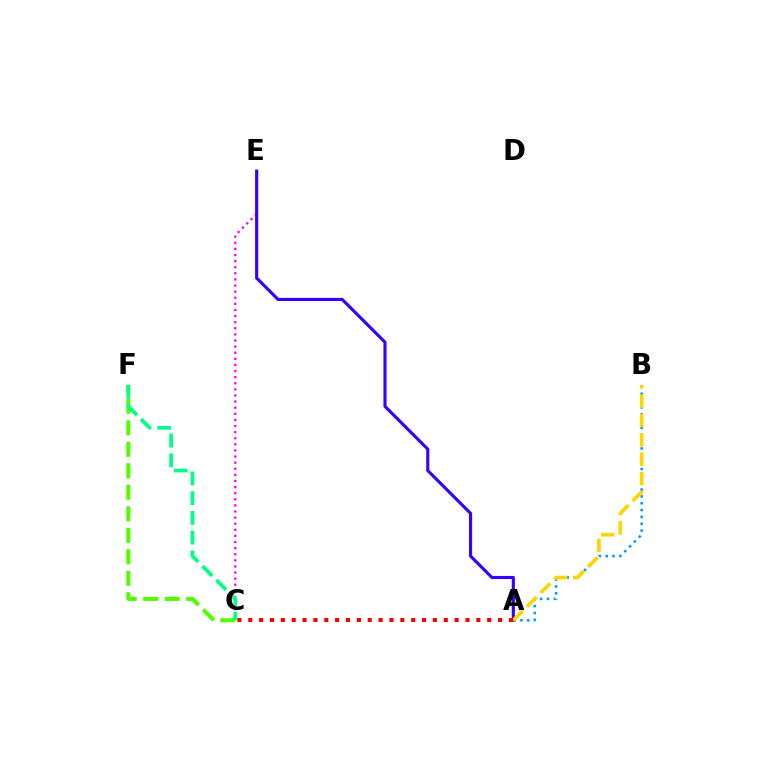{('C', 'E'): [{'color': '#ff00ed', 'line_style': 'dotted', 'thickness': 1.66}], ('A', 'E'): [{'color': '#3700ff', 'line_style': 'solid', 'thickness': 2.25}], ('C', 'F'): [{'color': '#4fff00', 'line_style': 'dashed', 'thickness': 2.92}, {'color': '#00ff86', 'line_style': 'dashed', 'thickness': 2.68}], ('A', 'B'): [{'color': '#009eff', 'line_style': 'dotted', 'thickness': 1.86}, {'color': '#ffd500', 'line_style': 'dashed', 'thickness': 2.63}], ('A', 'C'): [{'color': '#ff0000', 'line_style': 'dotted', 'thickness': 2.95}]}